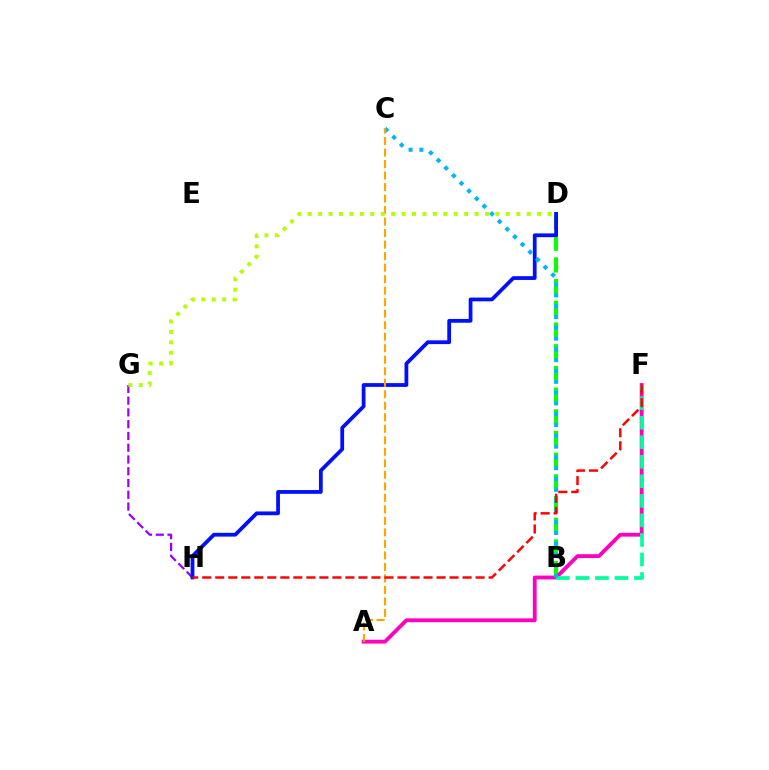{('G', 'H'): [{'color': '#9b00ff', 'line_style': 'dashed', 'thickness': 1.6}], ('B', 'D'): [{'color': '#08ff00', 'line_style': 'dashed', 'thickness': 2.95}], ('A', 'F'): [{'color': '#ff00bd', 'line_style': 'solid', 'thickness': 2.75}], ('D', 'H'): [{'color': '#0010ff', 'line_style': 'solid', 'thickness': 2.71}], ('B', 'F'): [{'color': '#00ff9d', 'line_style': 'dashed', 'thickness': 2.65}], ('B', 'C'): [{'color': '#00b5ff', 'line_style': 'dotted', 'thickness': 2.93}], ('A', 'C'): [{'color': '#ffa500', 'line_style': 'dashed', 'thickness': 1.56}], ('D', 'G'): [{'color': '#b3ff00', 'line_style': 'dotted', 'thickness': 2.83}], ('F', 'H'): [{'color': '#ff0000', 'line_style': 'dashed', 'thickness': 1.77}]}